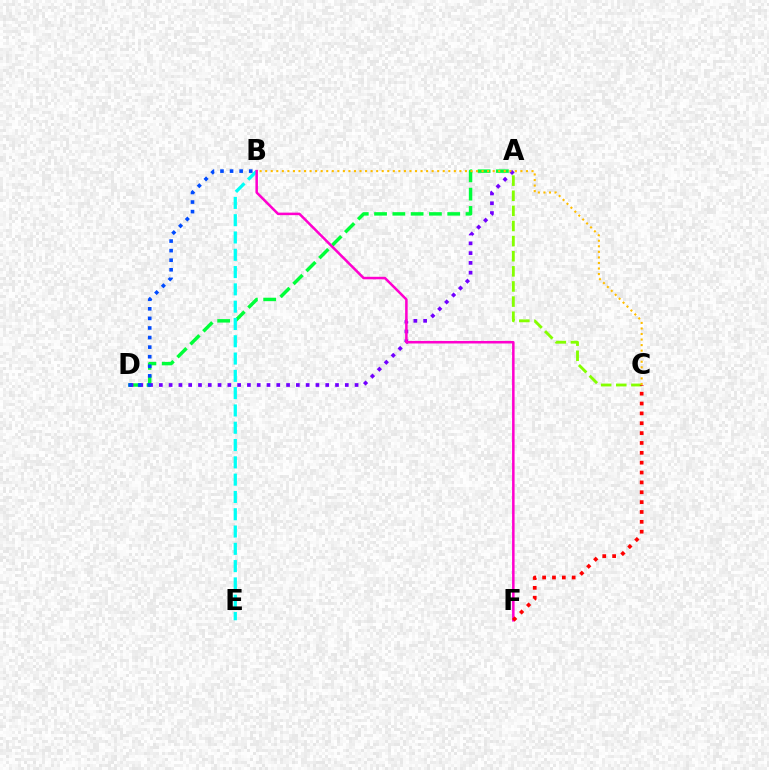{('A', 'D'): [{'color': '#00ff39', 'line_style': 'dashed', 'thickness': 2.48}, {'color': '#7200ff', 'line_style': 'dotted', 'thickness': 2.66}], ('A', 'C'): [{'color': '#84ff00', 'line_style': 'dashed', 'thickness': 2.05}], ('B', 'E'): [{'color': '#00fff6', 'line_style': 'dashed', 'thickness': 2.35}], ('B', 'D'): [{'color': '#004bff', 'line_style': 'dotted', 'thickness': 2.6}], ('B', 'F'): [{'color': '#ff00cf', 'line_style': 'solid', 'thickness': 1.82}], ('C', 'F'): [{'color': '#ff0000', 'line_style': 'dotted', 'thickness': 2.68}], ('B', 'C'): [{'color': '#ffbd00', 'line_style': 'dotted', 'thickness': 1.51}]}